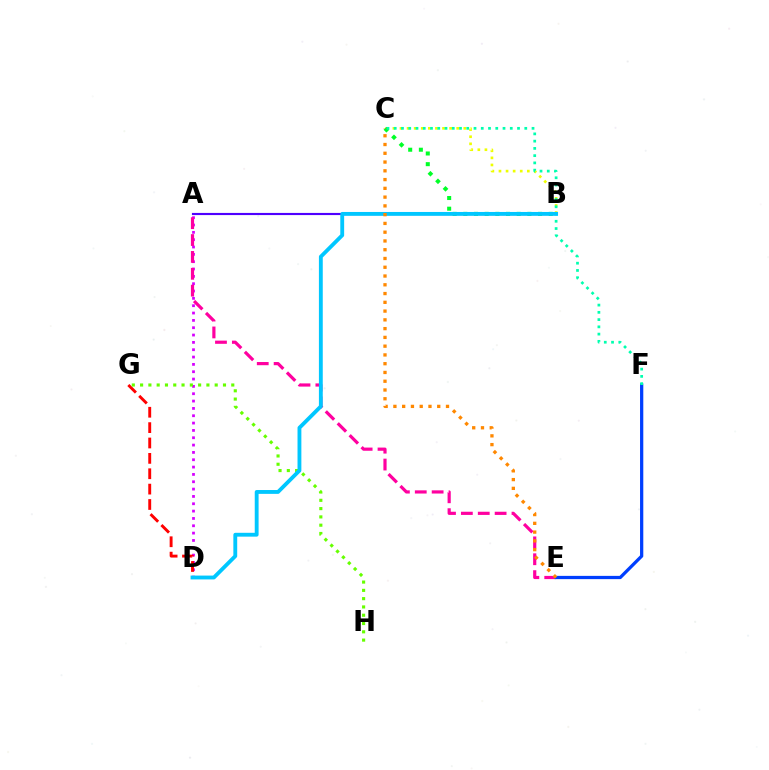{('A', 'D'): [{'color': '#d600ff', 'line_style': 'dotted', 'thickness': 1.99}], ('B', 'C'): [{'color': '#eeff00', 'line_style': 'dotted', 'thickness': 1.93}, {'color': '#00ff27', 'line_style': 'dotted', 'thickness': 2.9}], ('D', 'G'): [{'color': '#ff0000', 'line_style': 'dashed', 'thickness': 2.09}], ('A', 'B'): [{'color': '#4f00ff', 'line_style': 'solid', 'thickness': 1.55}], ('A', 'E'): [{'color': '#ff00a0', 'line_style': 'dashed', 'thickness': 2.29}], ('E', 'F'): [{'color': '#003fff', 'line_style': 'solid', 'thickness': 2.34}], ('G', 'H'): [{'color': '#66ff00', 'line_style': 'dotted', 'thickness': 2.25}], ('C', 'F'): [{'color': '#00ffaf', 'line_style': 'dotted', 'thickness': 1.97}], ('B', 'D'): [{'color': '#00c7ff', 'line_style': 'solid', 'thickness': 2.77}], ('C', 'E'): [{'color': '#ff8800', 'line_style': 'dotted', 'thickness': 2.38}]}